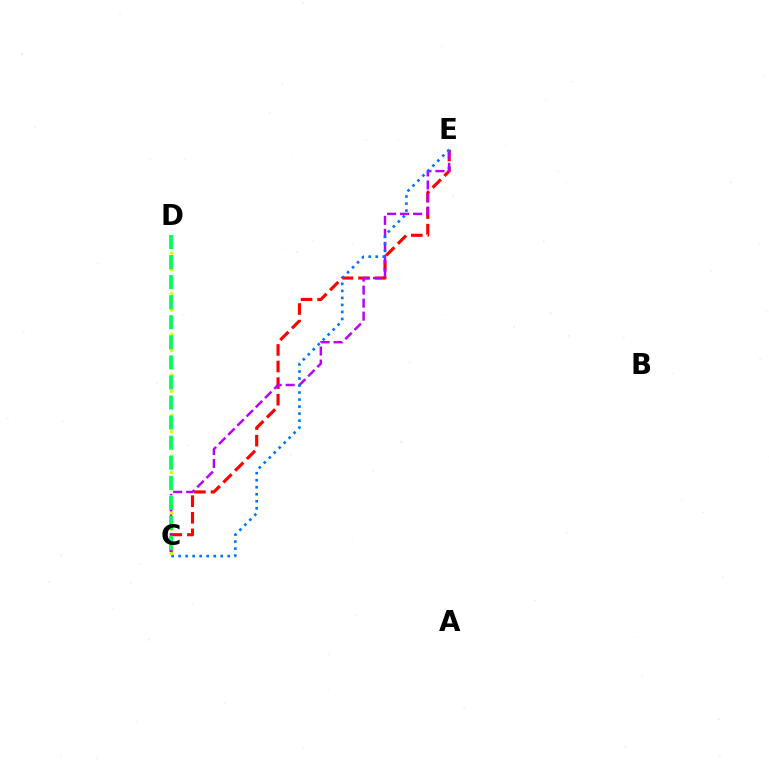{('C', 'E'): [{'color': '#ff0000', 'line_style': 'dashed', 'thickness': 2.26}, {'color': '#b900ff', 'line_style': 'dashed', 'thickness': 1.77}, {'color': '#0074ff', 'line_style': 'dotted', 'thickness': 1.91}], ('C', 'D'): [{'color': '#d1ff00', 'line_style': 'dotted', 'thickness': 2.21}, {'color': '#00ff5c', 'line_style': 'dashed', 'thickness': 2.73}]}